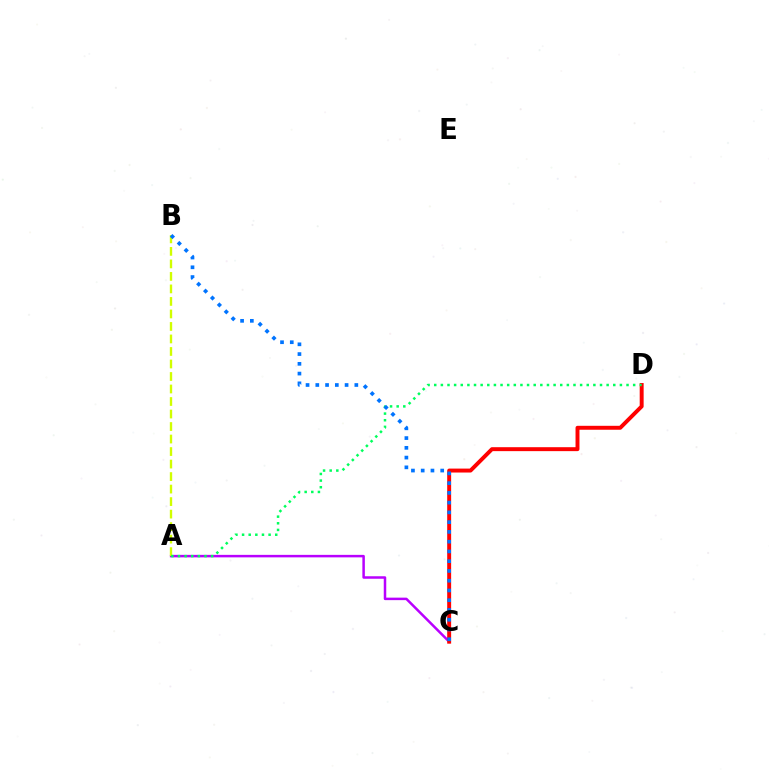{('A', 'C'): [{'color': '#b900ff', 'line_style': 'solid', 'thickness': 1.8}], ('A', 'B'): [{'color': '#d1ff00', 'line_style': 'dashed', 'thickness': 1.7}], ('C', 'D'): [{'color': '#ff0000', 'line_style': 'solid', 'thickness': 2.84}], ('A', 'D'): [{'color': '#00ff5c', 'line_style': 'dotted', 'thickness': 1.8}], ('B', 'C'): [{'color': '#0074ff', 'line_style': 'dotted', 'thickness': 2.65}]}